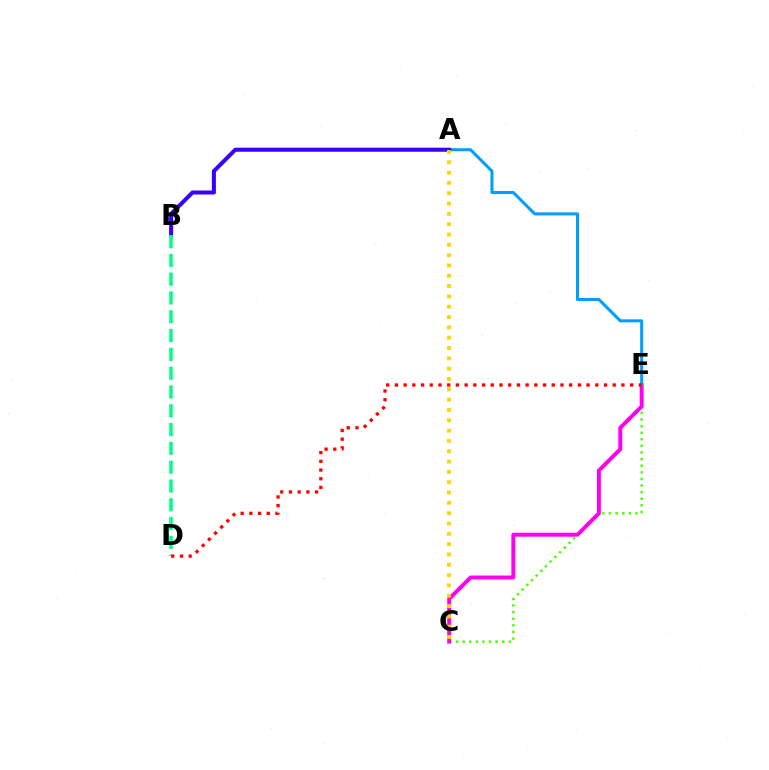{('C', 'E'): [{'color': '#4fff00', 'line_style': 'dotted', 'thickness': 1.79}, {'color': '#ff00ed', 'line_style': 'solid', 'thickness': 2.84}], ('A', 'E'): [{'color': '#009eff', 'line_style': 'solid', 'thickness': 2.19}], ('A', 'B'): [{'color': '#3700ff', 'line_style': 'solid', 'thickness': 2.9}], ('B', 'D'): [{'color': '#00ff86', 'line_style': 'dashed', 'thickness': 2.55}], ('D', 'E'): [{'color': '#ff0000', 'line_style': 'dotted', 'thickness': 2.37}], ('A', 'C'): [{'color': '#ffd500', 'line_style': 'dotted', 'thickness': 2.8}]}